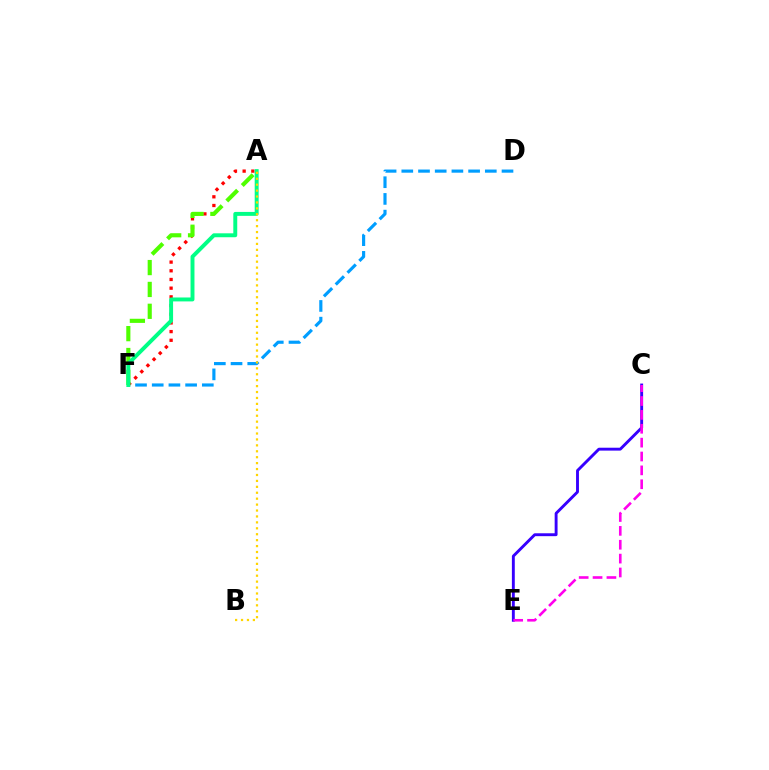{('C', 'E'): [{'color': '#3700ff', 'line_style': 'solid', 'thickness': 2.08}, {'color': '#ff00ed', 'line_style': 'dashed', 'thickness': 1.88}], ('A', 'F'): [{'color': '#ff0000', 'line_style': 'dotted', 'thickness': 2.36}, {'color': '#4fff00', 'line_style': 'dashed', 'thickness': 2.97}, {'color': '#00ff86', 'line_style': 'solid', 'thickness': 2.83}], ('D', 'F'): [{'color': '#009eff', 'line_style': 'dashed', 'thickness': 2.27}], ('A', 'B'): [{'color': '#ffd500', 'line_style': 'dotted', 'thickness': 1.61}]}